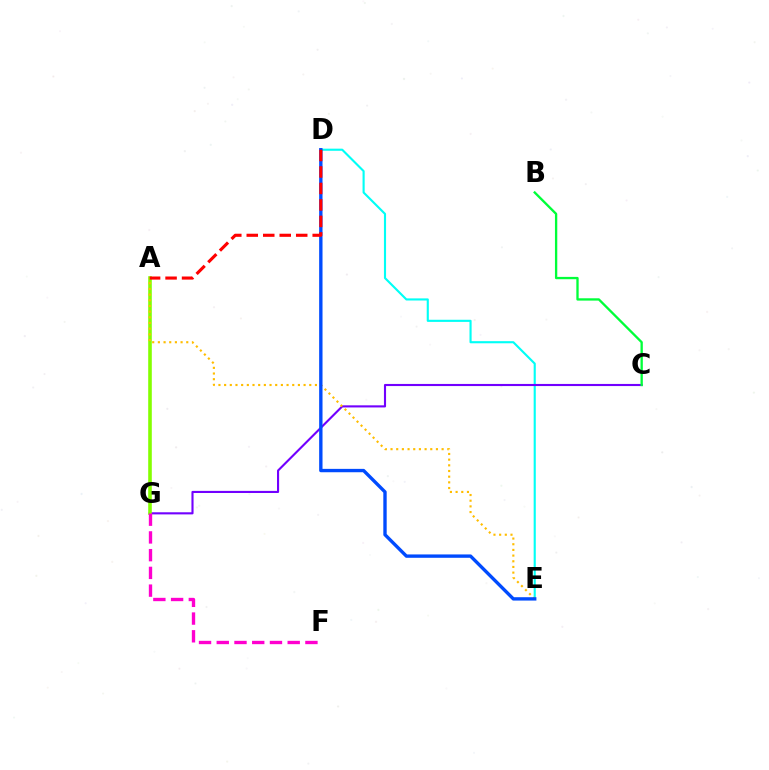{('D', 'E'): [{'color': '#00fff6', 'line_style': 'solid', 'thickness': 1.53}, {'color': '#004bff', 'line_style': 'solid', 'thickness': 2.42}], ('C', 'G'): [{'color': '#7200ff', 'line_style': 'solid', 'thickness': 1.52}], ('A', 'G'): [{'color': '#84ff00', 'line_style': 'solid', 'thickness': 2.59}], ('A', 'E'): [{'color': '#ffbd00', 'line_style': 'dotted', 'thickness': 1.54}], ('F', 'G'): [{'color': '#ff00cf', 'line_style': 'dashed', 'thickness': 2.41}], ('B', 'C'): [{'color': '#00ff39', 'line_style': 'solid', 'thickness': 1.67}], ('A', 'D'): [{'color': '#ff0000', 'line_style': 'dashed', 'thickness': 2.24}]}